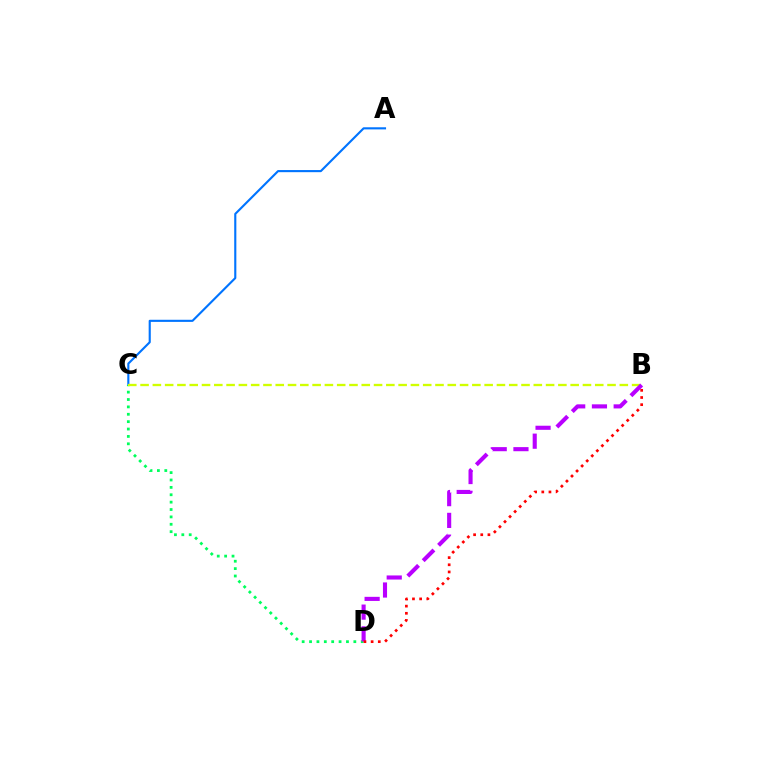{('A', 'C'): [{'color': '#0074ff', 'line_style': 'solid', 'thickness': 1.53}], ('C', 'D'): [{'color': '#00ff5c', 'line_style': 'dotted', 'thickness': 2.01}], ('B', 'C'): [{'color': '#d1ff00', 'line_style': 'dashed', 'thickness': 1.67}], ('B', 'D'): [{'color': '#b900ff', 'line_style': 'dashed', 'thickness': 2.95}, {'color': '#ff0000', 'line_style': 'dotted', 'thickness': 1.95}]}